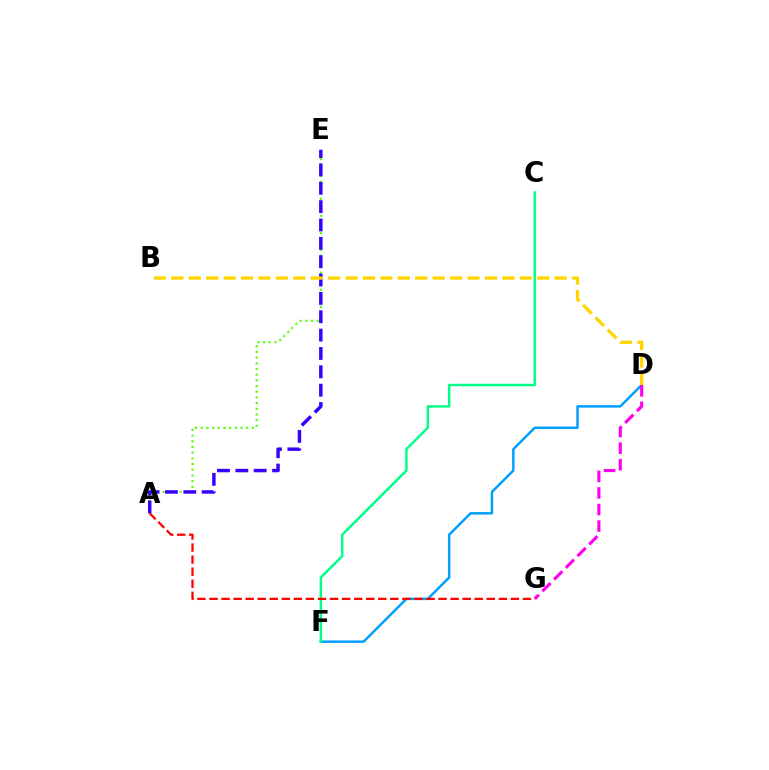{('D', 'F'): [{'color': '#009eff', 'line_style': 'solid', 'thickness': 1.77}], ('C', 'F'): [{'color': '#00ff86', 'line_style': 'solid', 'thickness': 1.77}], ('A', 'E'): [{'color': '#4fff00', 'line_style': 'dotted', 'thickness': 1.55}, {'color': '#3700ff', 'line_style': 'dashed', 'thickness': 2.49}], ('D', 'G'): [{'color': '#ff00ed', 'line_style': 'dashed', 'thickness': 2.25}], ('B', 'D'): [{'color': '#ffd500', 'line_style': 'dashed', 'thickness': 2.37}], ('A', 'G'): [{'color': '#ff0000', 'line_style': 'dashed', 'thickness': 1.64}]}